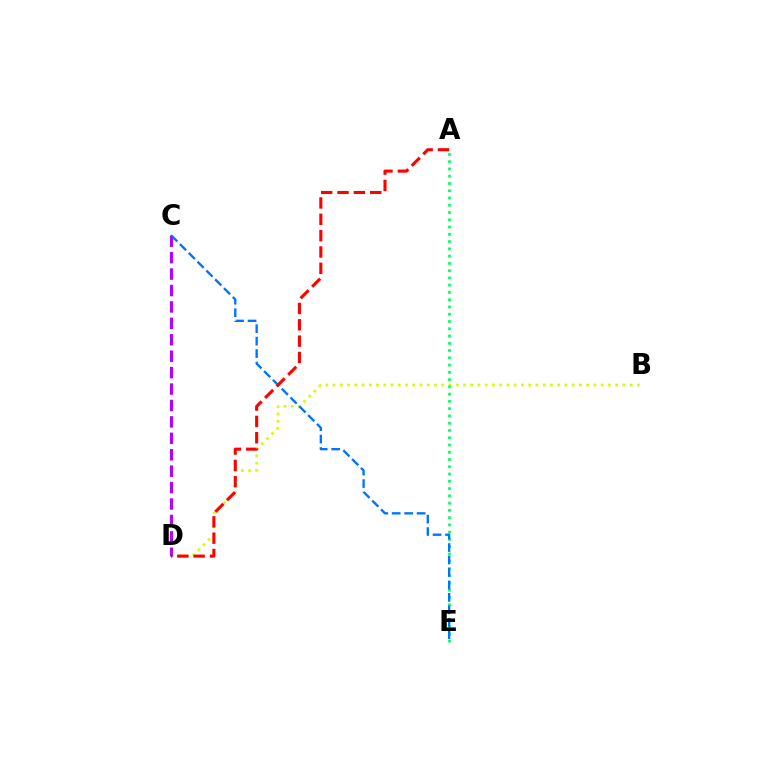{('B', 'D'): [{'color': '#d1ff00', 'line_style': 'dotted', 'thickness': 1.97}], ('A', 'E'): [{'color': '#00ff5c', 'line_style': 'dotted', 'thickness': 1.97}], ('C', 'D'): [{'color': '#b900ff', 'line_style': 'dashed', 'thickness': 2.23}], ('C', 'E'): [{'color': '#0074ff', 'line_style': 'dashed', 'thickness': 1.69}], ('A', 'D'): [{'color': '#ff0000', 'line_style': 'dashed', 'thickness': 2.22}]}